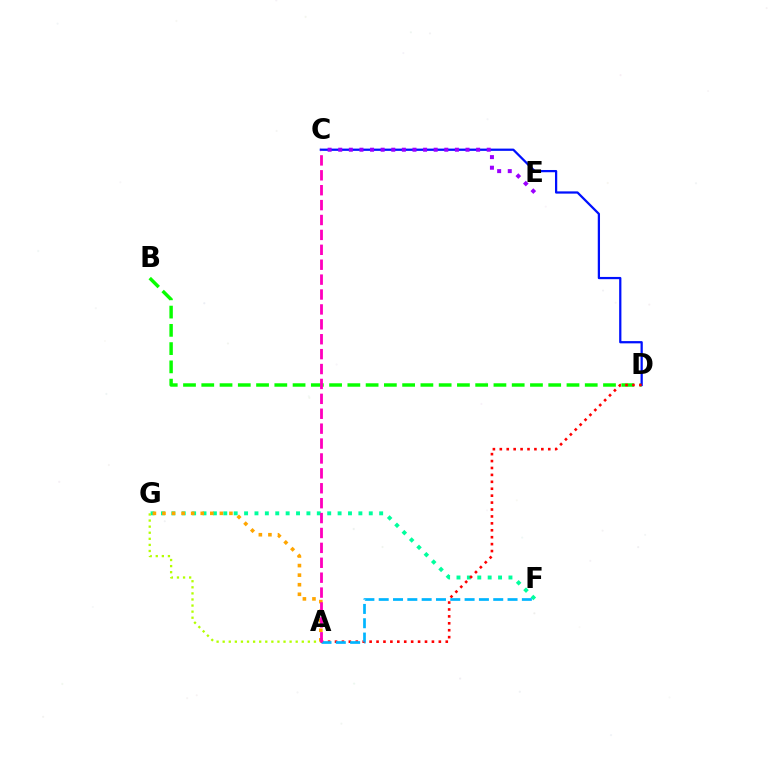{('B', 'D'): [{'color': '#08ff00', 'line_style': 'dashed', 'thickness': 2.48}], ('C', 'D'): [{'color': '#0010ff', 'line_style': 'solid', 'thickness': 1.62}], ('F', 'G'): [{'color': '#00ff9d', 'line_style': 'dotted', 'thickness': 2.82}], ('A', 'D'): [{'color': '#ff0000', 'line_style': 'dotted', 'thickness': 1.88}], ('C', 'E'): [{'color': '#9b00ff', 'line_style': 'dotted', 'thickness': 2.88}], ('A', 'F'): [{'color': '#00b5ff', 'line_style': 'dashed', 'thickness': 1.94}], ('A', 'G'): [{'color': '#ffa500', 'line_style': 'dotted', 'thickness': 2.6}, {'color': '#b3ff00', 'line_style': 'dotted', 'thickness': 1.65}], ('A', 'C'): [{'color': '#ff00bd', 'line_style': 'dashed', 'thickness': 2.02}]}